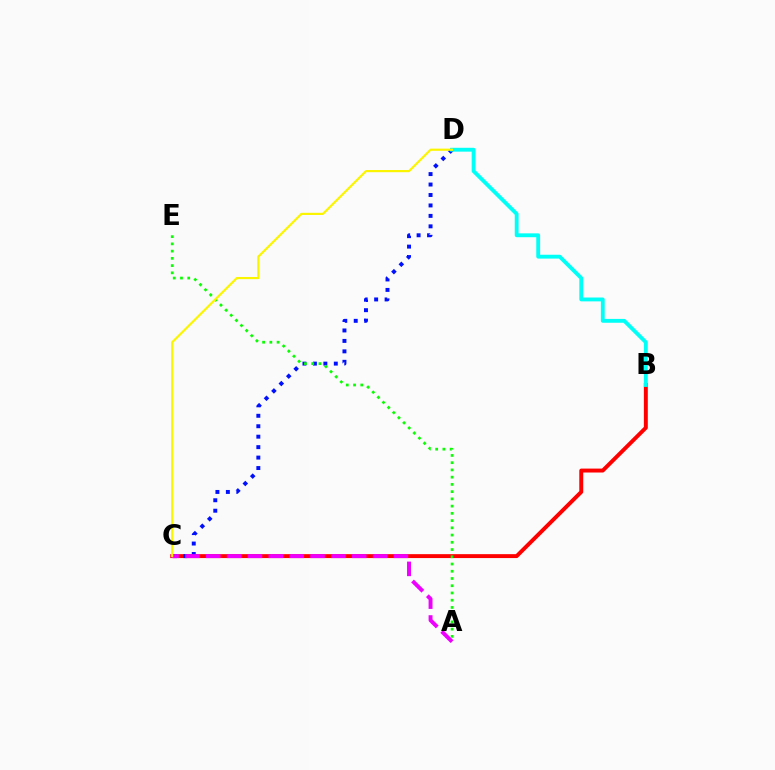{('B', 'C'): [{'color': '#ff0000', 'line_style': 'solid', 'thickness': 2.83}], ('C', 'D'): [{'color': '#0010ff', 'line_style': 'dotted', 'thickness': 2.84}, {'color': '#fcf500', 'line_style': 'solid', 'thickness': 1.57}], ('A', 'E'): [{'color': '#08ff00', 'line_style': 'dotted', 'thickness': 1.97}], ('B', 'D'): [{'color': '#00fff6', 'line_style': 'solid', 'thickness': 2.77}], ('A', 'C'): [{'color': '#ee00ff', 'line_style': 'dashed', 'thickness': 2.83}]}